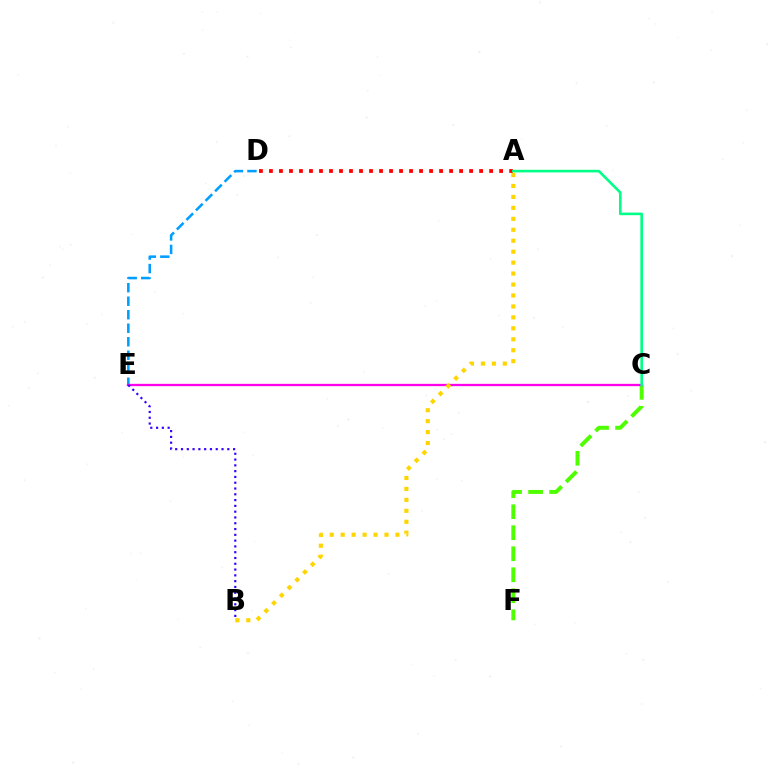{('C', 'F'): [{'color': '#4fff00', 'line_style': 'dashed', 'thickness': 2.85}], ('A', 'D'): [{'color': '#ff0000', 'line_style': 'dotted', 'thickness': 2.72}], ('D', 'E'): [{'color': '#009eff', 'line_style': 'dashed', 'thickness': 1.84}], ('C', 'E'): [{'color': '#ff00ed', 'line_style': 'solid', 'thickness': 1.66}], ('A', 'C'): [{'color': '#00ff86', 'line_style': 'solid', 'thickness': 1.87}], ('A', 'B'): [{'color': '#ffd500', 'line_style': 'dotted', 'thickness': 2.98}], ('B', 'E'): [{'color': '#3700ff', 'line_style': 'dotted', 'thickness': 1.57}]}